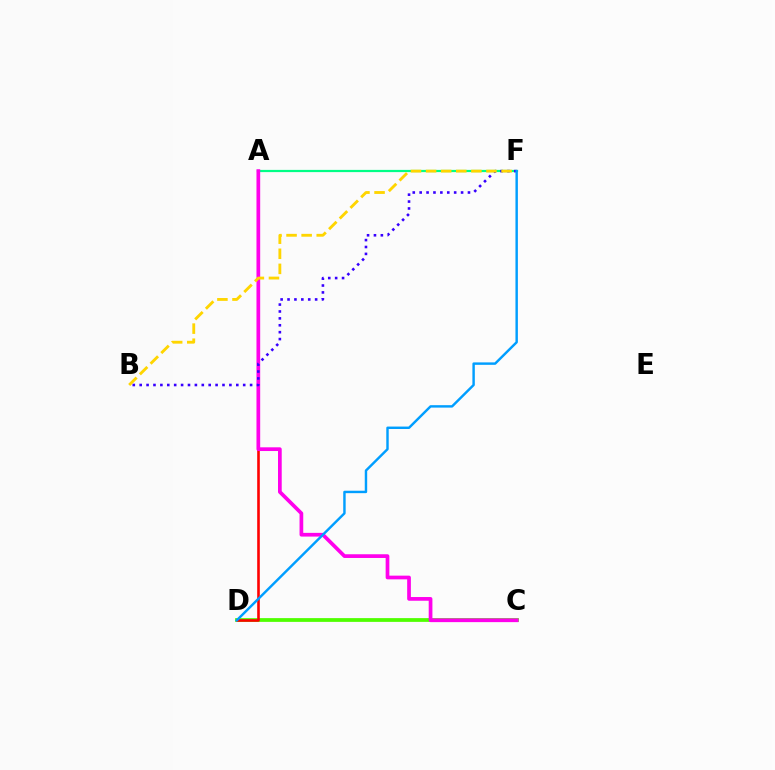{('C', 'D'): [{'color': '#4fff00', 'line_style': 'solid', 'thickness': 2.71}], ('A', 'F'): [{'color': '#00ff86', 'line_style': 'solid', 'thickness': 1.6}], ('A', 'D'): [{'color': '#ff0000', 'line_style': 'solid', 'thickness': 1.88}], ('A', 'C'): [{'color': '#ff00ed', 'line_style': 'solid', 'thickness': 2.67}], ('B', 'F'): [{'color': '#3700ff', 'line_style': 'dotted', 'thickness': 1.88}, {'color': '#ffd500', 'line_style': 'dashed', 'thickness': 2.05}], ('D', 'F'): [{'color': '#009eff', 'line_style': 'solid', 'thickness': 1.75}]}